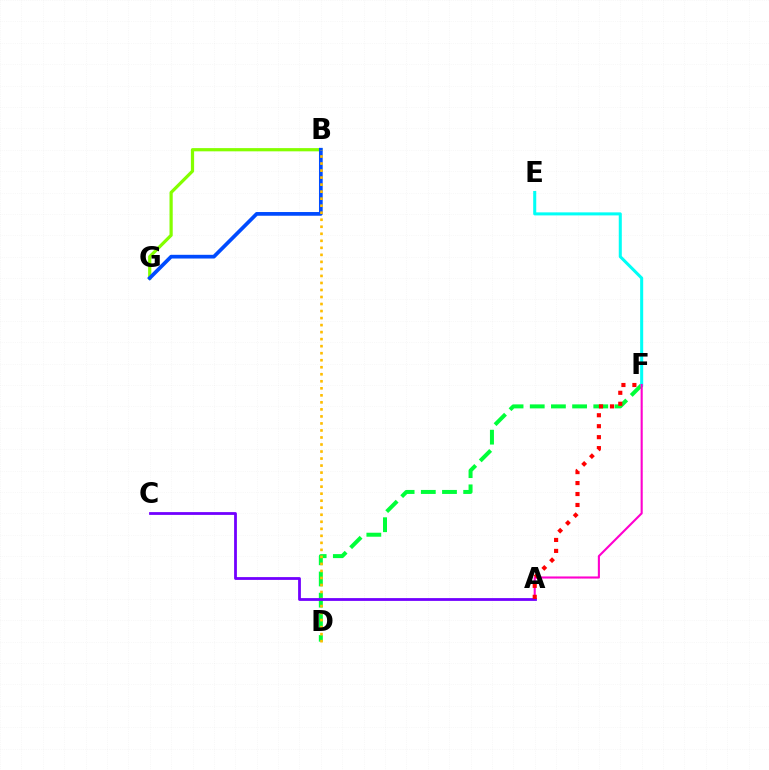{('B', 'G'): [{'color': '#84ff00', 'line_style': 'solid', 'thickness': 2.32}, {'color': '#004bff', 'line_style': 'solid', 'thickness': 2.68}], ('D', 'F'): [{'color': '#00ff39', 'line_style': 'dashed', 'thickness': 2.88}], ('B', 'D'): [{'color': '#ffbd00', 'line_style': 'dotted', 'thickness': 1.91}], ('E', 'F'): [{'color': '#00fff6', 'line_style': 'solid', 'thickness': 2.19}], ('A', 'F'): [{'color': '#ff00cf', 'line_style': 'solid', 'thickness': 1.52}, {'color': '#ff0000', 'line_style': 'dotted', 'thickness': 2.98}], ('A', 'C'): [{'color': '#7200ff', 'line_style': 'solid', 'thickness': 2.01}]}